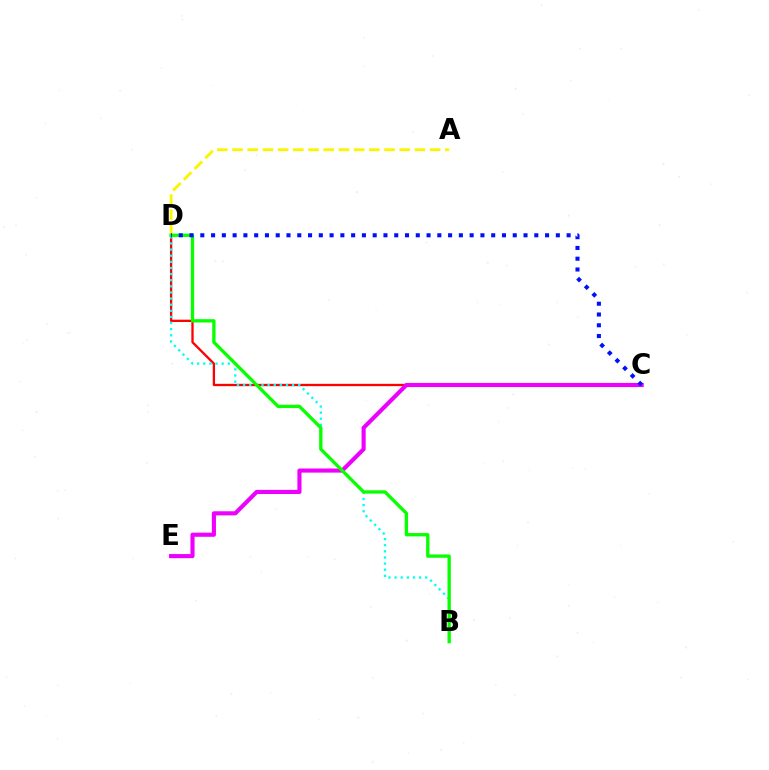{('C', 'D'): [{'color': '#ff0000', 'line_style': 'solid', 'thickness': 1.67}, {'color': '#0010ff', 'line_style': 'dotted', 'thickness': 2.93}], ('A', 'D'): [{'color': '#fcf500', 'line_style': 'dashed', 'thickness': 2.07}], ('B', 'D'): [{'color': '#00fff6', 'line_style': 'dotted', 'thickness': 1.66}, {'color': '#08ff00', 'line_style': 'solid', 'thickness': 2.39}], ('C', 'E'): [{'color': '#ee00ff', 'line_style': 'solid', 'thickness': 2.96}]}